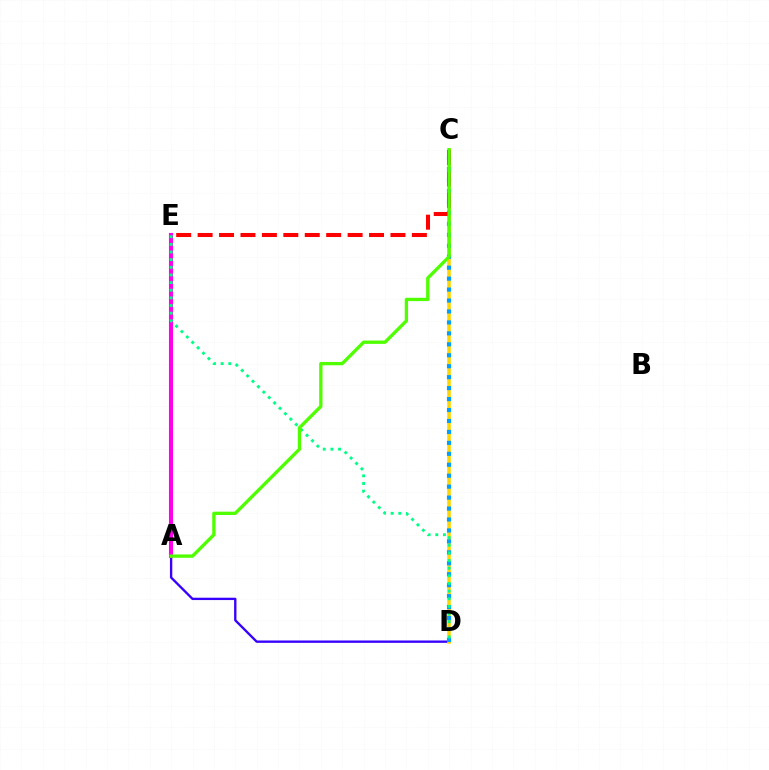{('A', 'D'): [{'color': '#3700ff', 'line_style': 'solid', 'thickness': 1.69}], ('C', 'D'): [{'color': '#ffd500', 'line_style': 'solid', 'thickness': 2.54}, {'color': '#009eff', 'line_style': 'dotted', 'thickness': 2.97}], ('A', 'E'): [{'color': '#ff00ed', 'line_style': 'solid', 'thickness': 2.94}], ('D', 'E'): [{'color': '#00ff86', 'line_style': 'dotted', 'thickness': 2.08}], ('C', 'E'): [{'color': '#ff0000', 'line_style': 'dashed', 'thickness': 2.91}], ('A', 'C'): [{'color': '#4fff00', 'line_style': 'solid', 'thickness': 2.39}]}